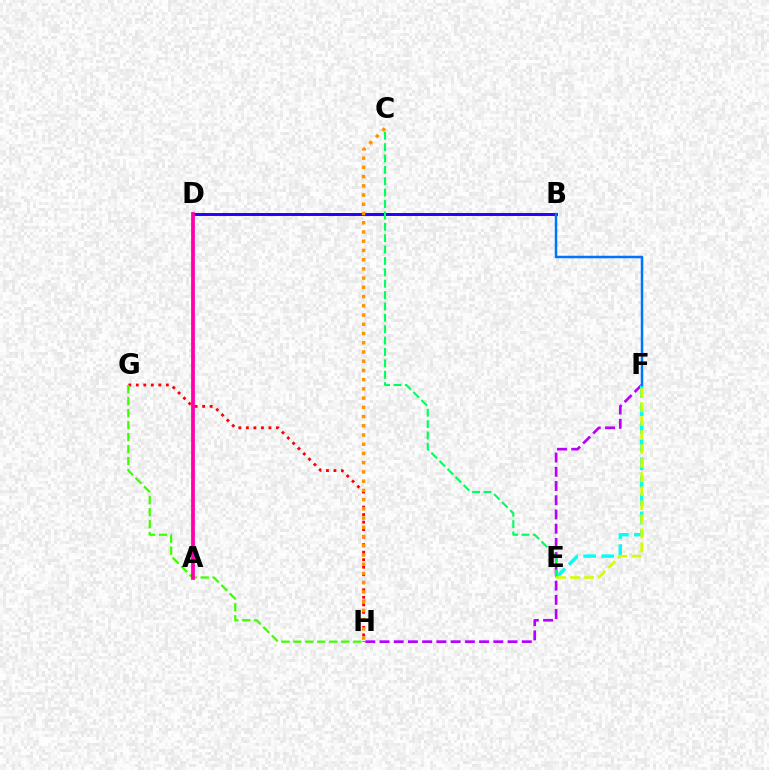{('B', 'D'): [{'color': '#2500ff', 'line_style': 'solid', 'thickness': 2.12}], ('G', 'H'): [{'color': '#ff0000', 'line_style': 'dotted', 'thickness': 2.04}, {'color': '#3dff00', 'line_style': 'dashed', 'thickness': 1.63}], ('F', 'H'): [{'color': '#b900ff', 'line_style': 'dashed', 'thickness': 1.93}], ('E', 'F'): [{'color': '#00fff6', 'line_style': 'dashed', 'thickness': 2.45}, {'color': '#d1ff00', 'line_style': 'dashed', 'thickness': 1.91}], ('A', 'D'): [{'color': '#ff00ac', 'line_style': 'solid', 'thickness': 2.72}], ('B', 'F'): [{'color': '#0074ff', 'line_style': 'solid', 'thickness': 1.8}], ('C', 'E'): [{'color': '#00ff5c', 'line_style': 'dashed', 'thickness': 1.55}], ('C', 'H'): [{'color': '#ff9400', 'line_style': 'dotted', 'thickness': 2.51}]}